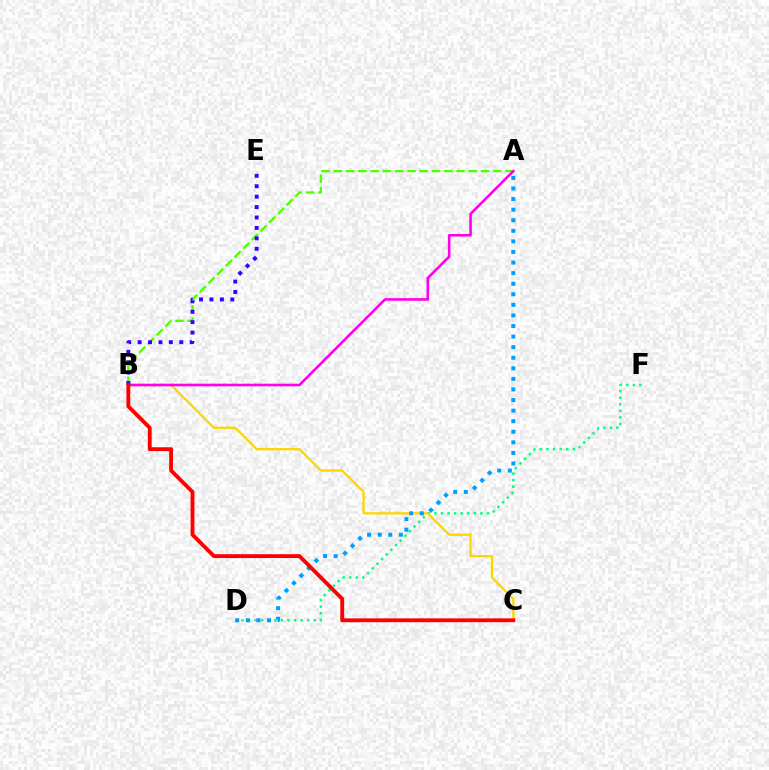{('A', 'B'): [{'color': '#4fff00', 'line_style': 'dashed', 'thickness': 1.67}, {'color': '#ff00ed', 'line_style': 'solid', 'thickness': 1.88}], ('D', 'F'): [{'color': '#00ff86', 'line_style': 'dotted', 'thickness': 1.79}], ('B', 'C'): [{'color': '#ffd500', 'line_style': 'solid', 'thickness': 1.65}, {'color': '#ff0000', 'line_style': 'solid', 'thickness': 2.77}], ('A', 'D'): [{'color': '#009eff', 'line_style': 'dotted', 'thickness': 2.87}], ('B', 'E'): [{'color': '#3700ff', 'line_style': 'dotted', 'thickness': 2.83}]}